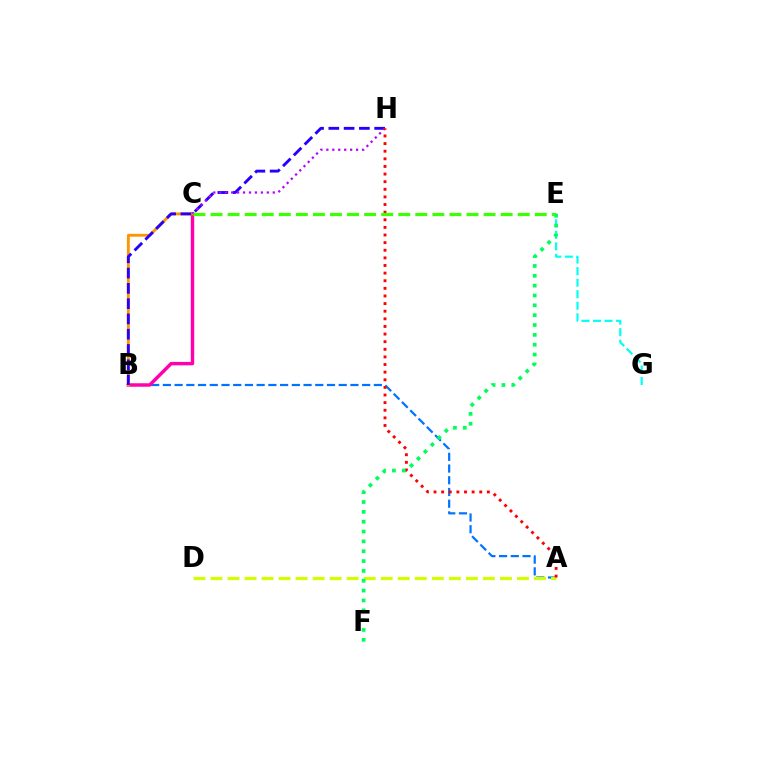{('A', 'B'): [{'color': '#0074ff', 'line_style': 'dashed', 'thickness': 1.59}], ('B', 'C'): [{'color': '#ff00ac', 'line_style': 'solid', 'thickness': 2.47}, {'color': '#ff9400', 'line_style': 'solid', 'thickness': 2.06}], ('B', 'H'): [{'color': '#2500ff', 'line_style': 'dashed', 'thickness': 2.08}], ('C', 'H'): [{'color': '#b900ff', 'line_style': 'dotted', 'thickness': 1.61}], ('A', 'D'): [{'color': '#d1ff00', 'line_style': 'dashed', 'thickness': 2.31}], ('A', 'H'): [{'color': '#ff0000', 'line_style': 'dotted', 'thickness': 2.07}], ('E', 'G'): [{'color': '#00fff6', 'line_style': 'dashed', 'thickness': 1.57}], ('C', 'E'): [{'color': '#3dff00', 'line_style': 'dashed', 'thickness': 2.32}], ('E', 'F'): [{'color': '#00ff5c', 'line_style': 'dotted', 'thickness': 2.67}]}